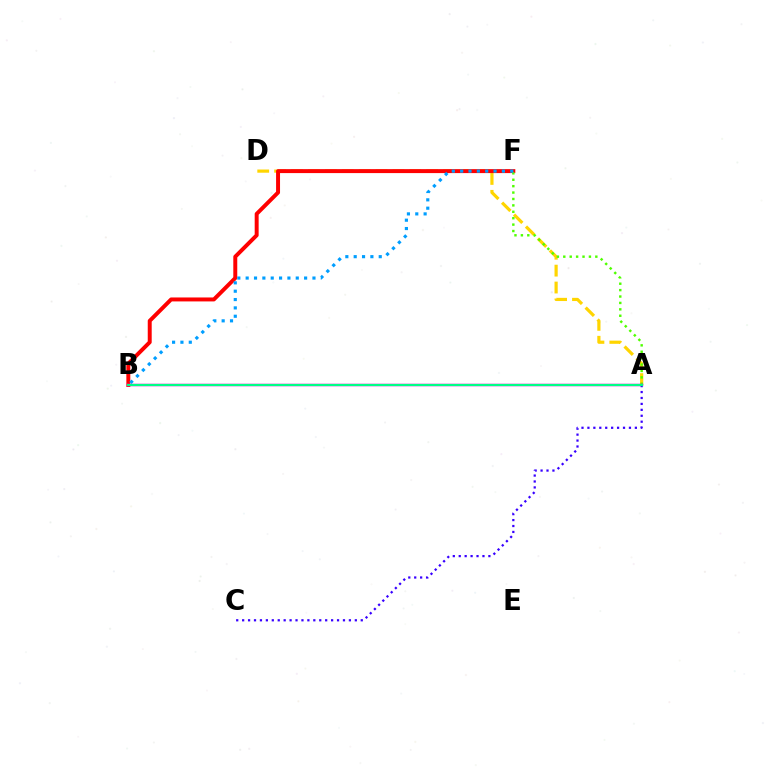{('A', 'D'): [{'color': '#ffd500', 'line_style': 'dashed', 'thickness': 2.3}], ('B', 'F'): [{'color': '#ff0000', 'line_style': 'solid', 'thickness': 2.85}, {'color': '#009eff', 'line_style': 'dotted', 'thickness': 2.27}], ('A', 'F'): [{'color': '#4fff00', 'line_style': 'dotted', 'thickness': 1.74}], ('A', 'B'): [{'color': '#ff00ed', 'line_style': 'solid', 'thickness': 1.78}, {'color': '#00ff86', 'line_style': 'solid', 'thickness': 1.58}], ('A', 'C'): [{'color': '#3700ff', 'line_style': 'dotted', 'thickness': 1.61}]}